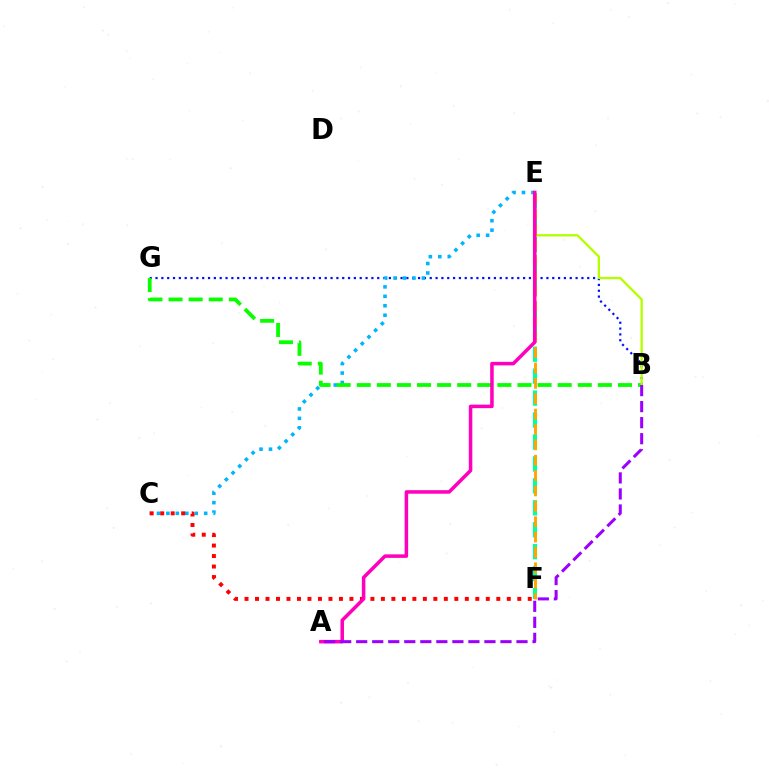{('B', 'G'): [{'color': '#0010ff', 'line_style': 'dotted', 'thickness': 1.59}, {'color': '#08ff00', 'line_style': 'dashed', 'thickness': 2.73}], ('E', 'F'): [{'color': '#00ff9d', 'line_style': 'dashed', 'thickness': 2.98}, {'color': '#ffa500', 'line_style': 'dashed', 'thickness': 2.09}], ('C', 'E'): [{'color': '#00b5ff', 'line_style': 'dotted', 'thickness': 2.57}], ('C', 'F'): [{'color': '#ff0000', 'line_style': 'dotted', 'thickness': 2.85}], ('B', 'E'): [{'color': '#b3ff00', 'line_style': 'solid', 'thickness': 1.66}], ('A', 'E'): [{'color': '#ff00bd', 'line_style': 'solid', 'thickness': 2.54}], ('A', 'B'): [{'color': '#9b00ff', 'line_style': 'dashed', 'thickness': 2.18}]}